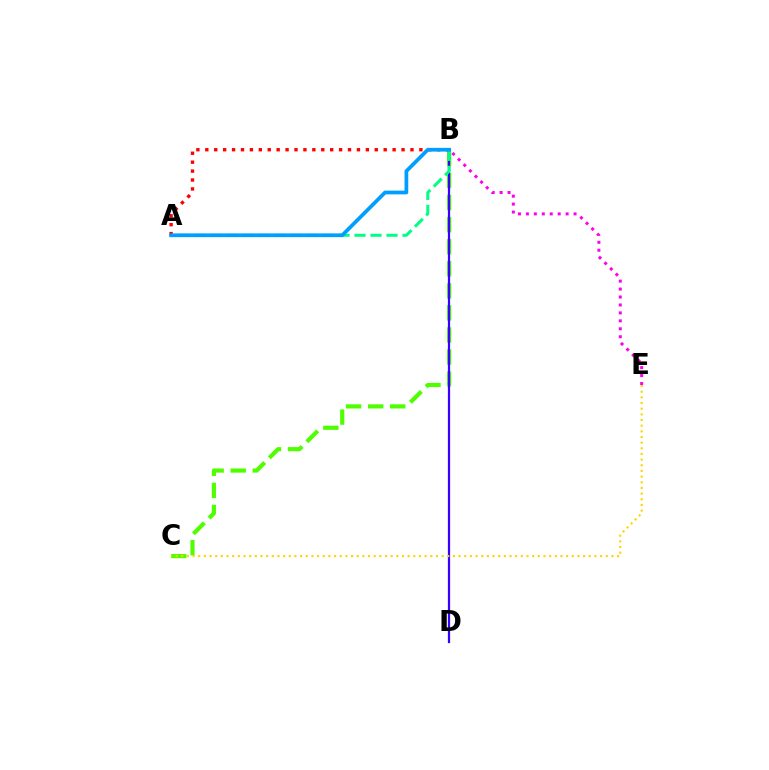{('B', 'C'): [{'color': '#4fff00', 'line_style': 'dashed', 'thickness': 3.0}], ('B', 'E'): [{'color': '#ff00ed', 'line_style': 'dotted', 'thickness': 2.16}], ('A', 'B'): [{'color': '#ff0000', 'line_style': 'dotted', 'thickness': 2.42}, {'color': '#00ff86', 'line_style': 'dashed', 'thickness': 2.17}, {'color': '#009eff', 'line_style': 'solid', 'thickness': 2.68}], ('B', 'D'): [{'color': '#3700ff', 'line_style': 'solid', 'thickness': 1.61}], ('C', 'E'): [{'color': '#ffd500', 'line_style': 'dotted', 'thickness': 1.54}]}